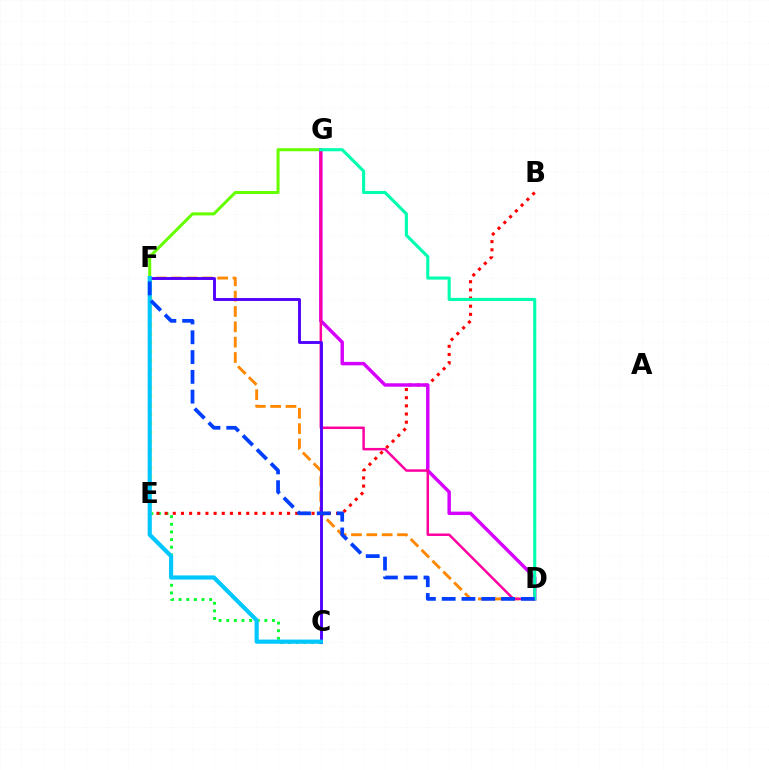{('F', 'G'): [{'color': '#66ff00', 'line_style': 'solid', 'thickness': 2.19}], ('C', 'E'): [{'color': '#00ff27', 'line_style': 'dotted', 'thickness': 2.07}], ('B', 'E'): [{'color': '#ff0000', 'line_style': 'dotted', 'thickness': 2.22}], ('D', 'G'): [{'color': '#d600ff', 'line_style': 'solid', 'thickness': 2.48}, {'color': '#ff00a0', 'line_style': 'solid', 'thickness': 1.8}, {'color': '#00ffaf', 'line_style': 'solid', 'thickness': 2.23}], ('E', 'F'): [{'color': '#eeff00', 'line_style': 'dotted', 'thickness': 2.43}], ('D', 'F'): [{'color': '#ff8800', 'line_style': 'dashed', 'thickness': 2.08}, {'color': '#003fff', 'line_style': 'dashed', 'thickness': 2.69}], ('C', 'F'): [{'color': '#4f00ff', 'line_style': 'solid', 'thickness': 2.08}, {'color': '#00c7ff', 'line_style': 'solid', 'thickness': 3.0}]}